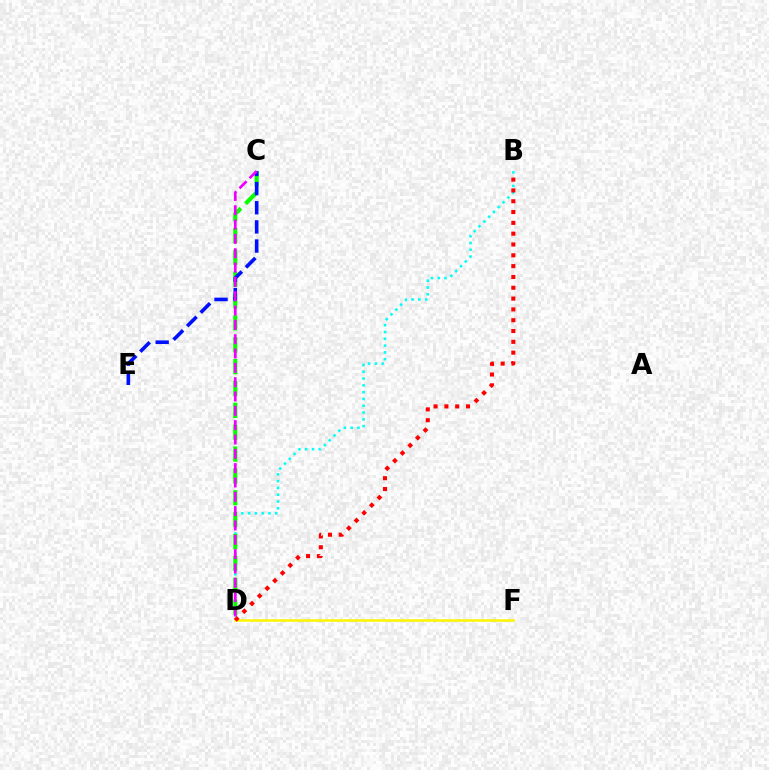{('B', 'D'): [{'color': '#00fff6', 'line_style': 'dotted', 'thickness': 1.85}, {'color': '#ff0000', 'line_style': 'dotted', 'thickness': 2.94}], ('D', 'F'): [{'color': '#fcf500', 'line_style': 'solid', 'thickness': 1.82}], ('C', 'D'): [{'color': '#08ff00', 'line_style': 'dashed', 'thickness': 2.97}, {'color': '#ee00ff', 'line_style': 'dashed', 'thickness': 1.95}], ('C', 'E'): [{'color': '#0010ff', 'line_style': 'dashed', 'thickness': 2.6}]}